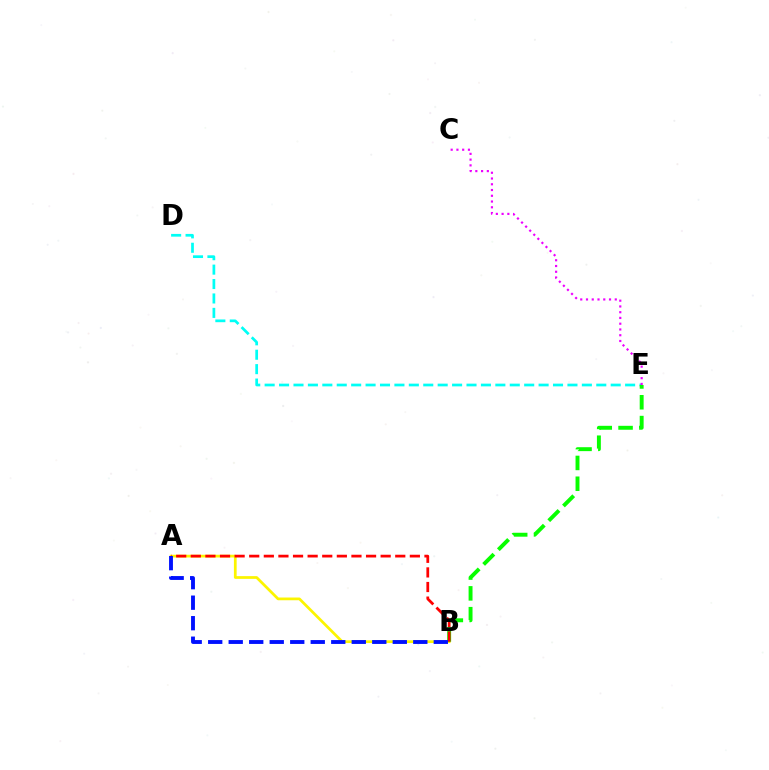{('D', 'E'): [{'color': '#00fff6', 'line_style': 'dashed', 'thickness': 1.96}], ('A', 'B'): [{'color': '#fcf500', 'line_style': 'solid', 'thickness': 1.97}, {'color': '#ff0000', 'line_style': 'dashed', 'thickness': 1.98}, {'color': '#0010ff', 'line_style': 'dashed', 'thickness': 2.79}], ('C', 'E'): [{'color': '#ee00ff', 'line_style': 'dotted', 'thickness': 1.56}], ('B', 'E'): [{'color': '#08ff00', 'line_style': 'dashed', 'thickness': 2.83}]}